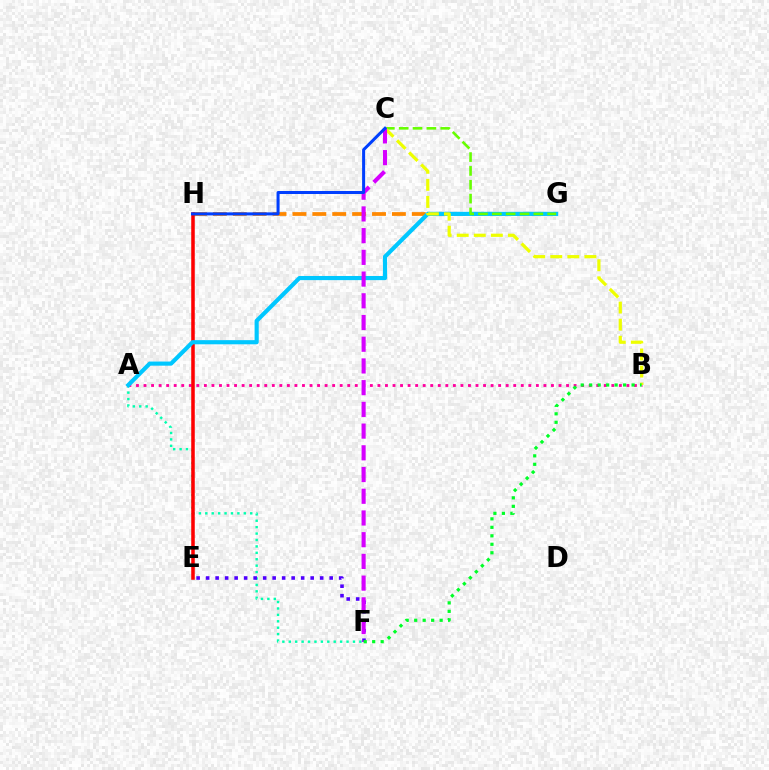{('A', 'F'): [{'color': '#00ffaf', 'line_style': 'dotted', 'thickness': 1.74}], ('A', 'B'): [{'color': '#ff00a0', 'line_style': 'dotted', 'thickness': 2.05}], ('G', 'H'): [{'color': '#ff8800', 'line_style': 'dashed', 'thickness': 2.7}], ('E', 'H'): [{'color': '#ff0000', 'line_style': 'solid', 'thickness': 2.54}], ('A', 'G'): [{'color': '#00c7ff', 'line_style': 'solid', 'thickness': 2.98}], ('C', 'G'): [{'color': '#66ff00', 'line_style': 'dashed', 'thickness': 1.88}], ('E', 'F'): [{'color': '#4f00ff', 'line_style': 'dotted', 'thickness': 2.58}], ('B', 'C'): [{'color': '#eeff00', 'line_style': 'dashed', 'thickness': 2.32}], ('C', 'F'): [{'color': '#d600ff', 'line_style': 'dashed', 'thickness': 2.95}], ('C', 'H'): [{'color': '#003fff', 'line_style': 'solid', 'thickness': 2.17}], ('B', 'F'): [{'color': '#00ff27', 'line_style': 'dotted', 'thickness': 2.3}]}